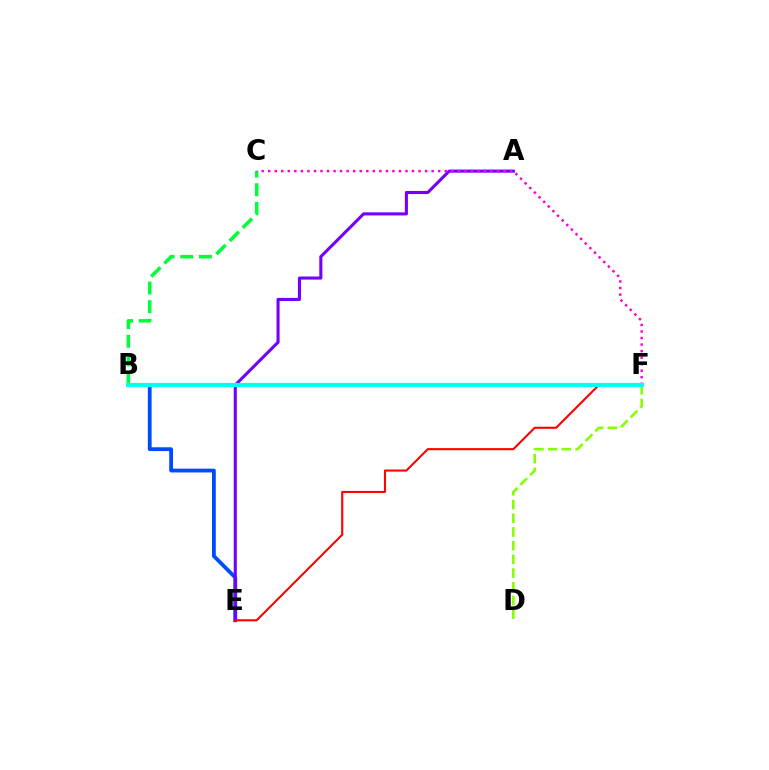{('B', 'C'): [{'color': '#00ff39', 'line_style': 'dashed', 'thickness': 2.53}], ('B', 'E'): [{'color': '#004bff', 'line_style': 'solid', 'thickness': 2.73}], ('A', 'E'): [{'color': '#7200ff', 'line_style': 'solid', 'thickness': 2.22}], ('C', 'F'): [{'color': '#ff00cf', 'line_style': 'dotted', 'thickness': 1.78}], ('D', 'F'): [{'color': '#84ff00', 'line_style': 'dashed', 'thickness': 1.86}], ('E', 'F'): [{'color': '#ff0000', 'line_style': 'solid', 'thickness': 1.5}], ('B', 'F'): [{'color': '#ffbd00', 'line_style': 'solid', 'thickness': 1.58}, {'color': '#00fff6', 'line_style': 'solid', 'thickness': 2.99}]}